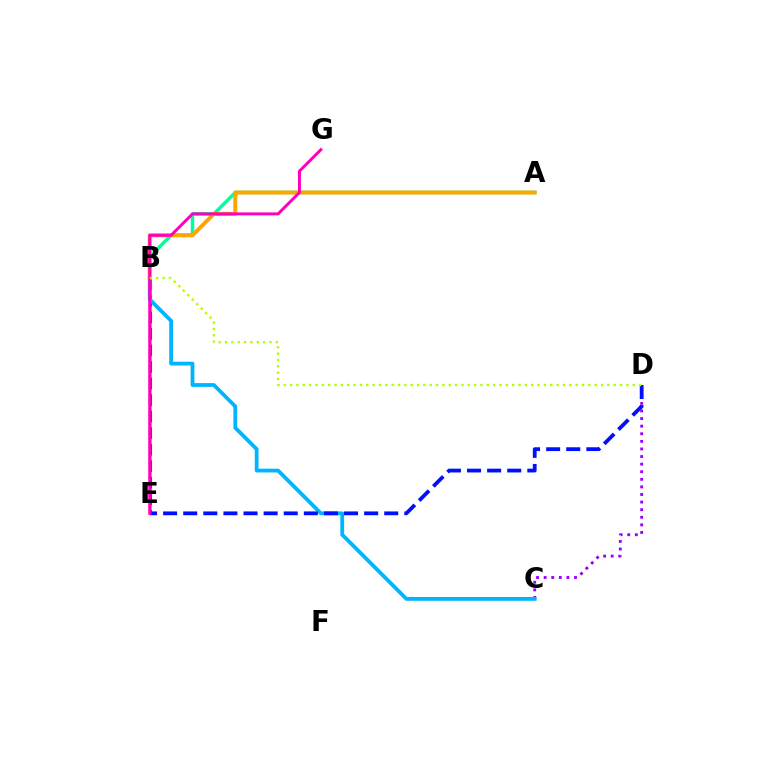{('B', 'E'): [{'color': '#08ff00', 'line_style': 'solid', 'thickness': 1.8}, {'color': '#ff0000', 'line_style': 'dashed', 'thickness': 2.25}], ('C', 'D'): [{'color': '#9b00ff', 'line_style': 'dotted', 'thickness': 2.06}], ('B', 'C'): [{'color': '#00b5ff', 'line_style': 'solid', 'thickness': 2.72}], ('A', 'B'): [{'color': '#00ff9d', 'line_style': 'solid', 'thickness': 2.48}, {'color': '#ffa500', 'line_style': 'solid', 'thickness': 2.87}], ('D', 'E'): [{'color': '#0010ff', 'line_style': 'dashed', 'thickness': 2.73}], ('E', 'G'): [{'color': '#ff00bd', 'line_style': 'solid', 'thickness': 2.13}], ('B', 'D'): [{'color': '#b3ff00', 'line_style': 'dotted', 'thickness': 1.72}]}